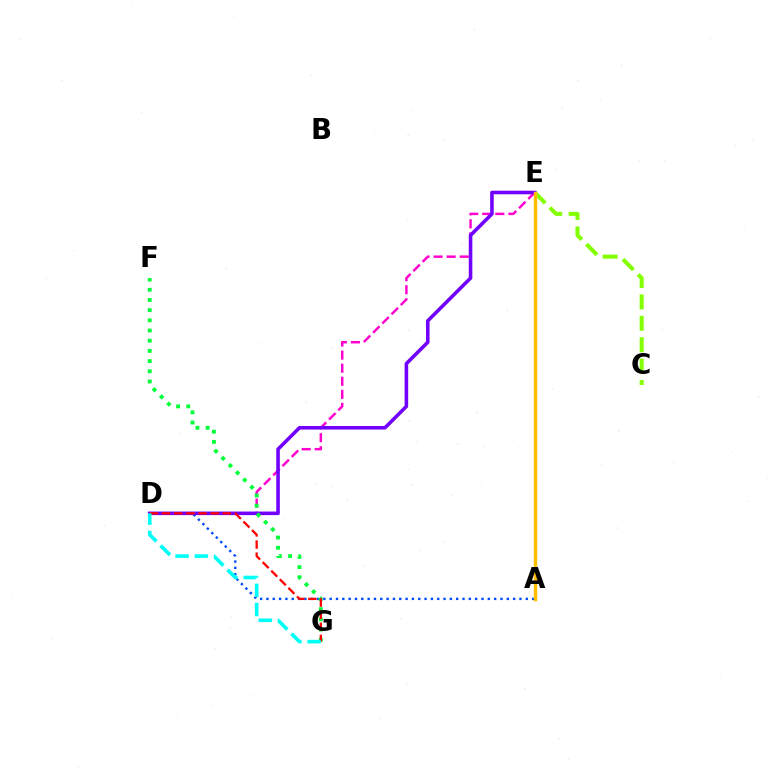{('C', 'E'): [{'color': '#84ff00', 'line_style': 'dashed', 'thickness': 2.91}], ('D', 'E'): [{'color': '#ff00cf', 'line_style': 'dashed', 'thickness': 1.77}, {'color': '#7200ff', 'line_style': 'solid', 'thickness': 2.58}], ('A', 'D'): [{'color': '#004bff', 'line_style': 'dotted', 'thickness': 1.72}], ('F', 'G'): [{'color': '#00ff39', 'line_style': 'dotted', 'thickness': 2.77}], ('A', 'E'): [{'color': '#ffbd00', 'line_style': 'solid', 'thickness': 2.48}], ('D', 'G'): [{'color': '#ff0000', 'line_style': 'dashed', 'thickness': 1.65}, {'color': '#00fff6', 'line_style': 'dashed', 'thickness': 2.62}]}